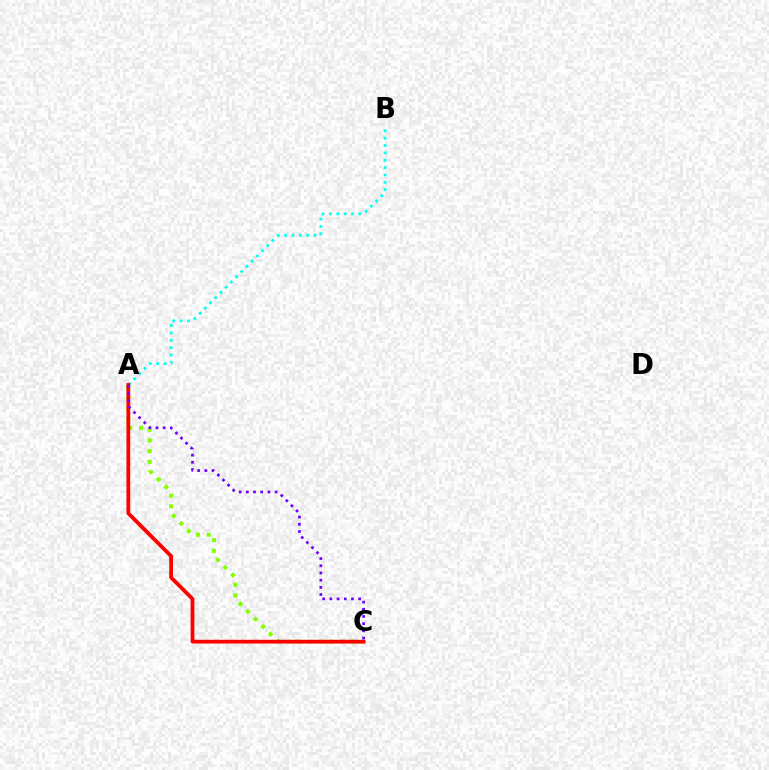{('A', 'C'): [{'color': '#84ff00', 'line_style': 'dotted', 'thickness': 2.9}, {'color': '#ff0000', 'line_style': 'solid', 'thickness': 2.71}, {'color': '#7200ff', 'line_style': 'dotted', 'thickness': 1.95}], ('A', 'B'): [{'color': '#00fff6', 'line_style': 'dotted', 'thickness': 2.0}]}